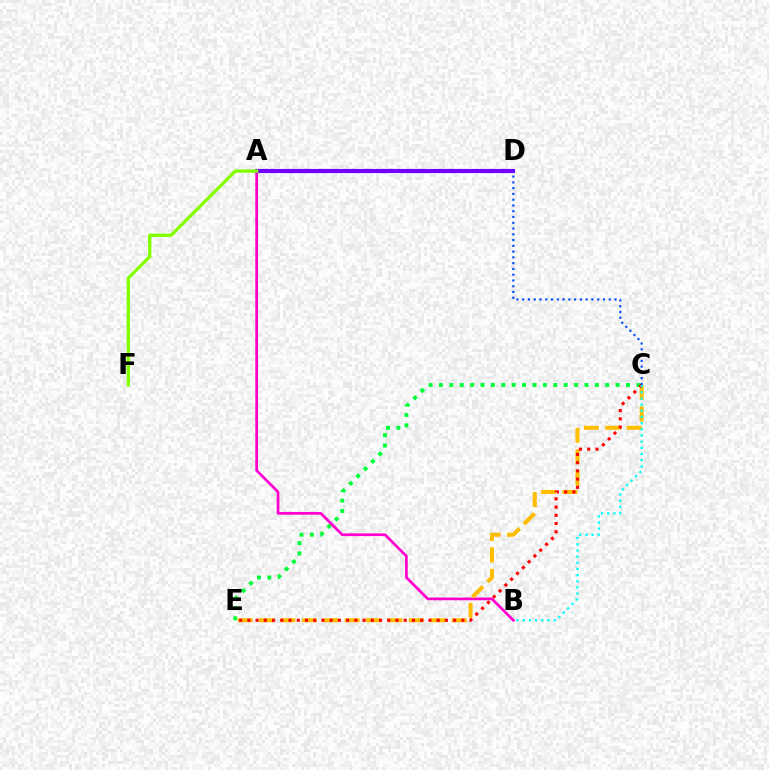{('C', 'E'): [{'color': '#00ff39', 'line_style': 'dotted', 'thickness': 2.82}, {'color': '#ffbd00', 'line_style': 'dashed', 'thickness': 2.91}, {'color': '#ff0000', 'line_style': 'dotted', 'thickness': 2.24}], ('A', 'B'): [{'color': '#ff00cf', 'line_style': 'solid', 'thickness': 1.96}], ('A', 'D'): [{'color': '#7200ff', 'line_style': 'solid', 'thickness': 2.98}], ('C', 'D'): [{'color': '#004bff', 'line_style': 'dotted', 'thickness': 1.57}], ('A', 'F'): [{'color': '#84ff00', 'line_style': 'solid', 'thickness': 2.42}], ('B', 'C'): [{'color': '#00fff6', 'line_style': 'dotted', 'thickness': 1.68}]}